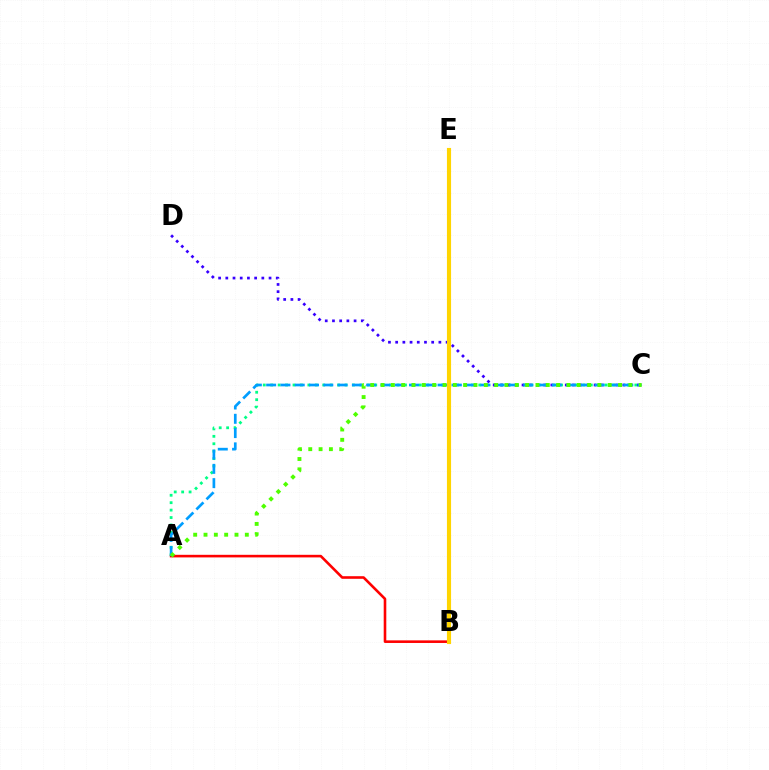{('A', 'C'): [{'color': '#00ff86', 'line_style': 'dotted', 'thickness': 2.02}, {'color': '#009eff', 'line_style': 'dashed', 'thickness': 1.94}, {'color': '#4fff00', 'line_style': 'dotted', 'thickness': 2.81}], ('C', 'D'): [{'color': '#3700ff', 'line_style': 'dotted', 'thickness': 1.96}], ('A', 'B'): [{'color': '#ff0000', 'line_style': 'solid', 'thickness': 1.87}], ('B', 'E'): [{'color': '#ff00ed', 'line_style': 'dotted', 'thickness': 2.17}, {'color': '#ffd500', 'line_style': 'solid', 'thickness': 2.97}]}